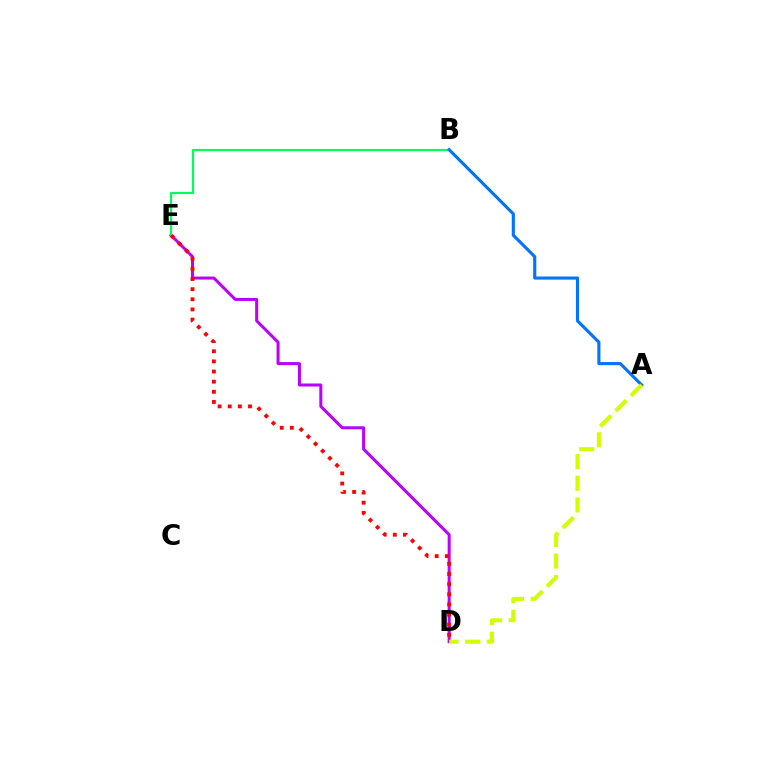{('D', 'E'): [{'color': '#b900ff', 'line_style': 'solid', 'thickness': 2.17}, {'color': '#ff0000', 'line_style': 'dotted', 'thickness': 2.75}], ('B', 'E'): [{'color': '#00ff5c', 'line_style': 'solid', 'thickness': 1.56}], ('A', 'B'): [{'color': '#0074ff', 'line_style': 'solid', 'thickness': 2.24}], ('A', 'D'): [{'color': '#d1ff00', 'line_style': 'dashed', 'thickness': 2.94}]}